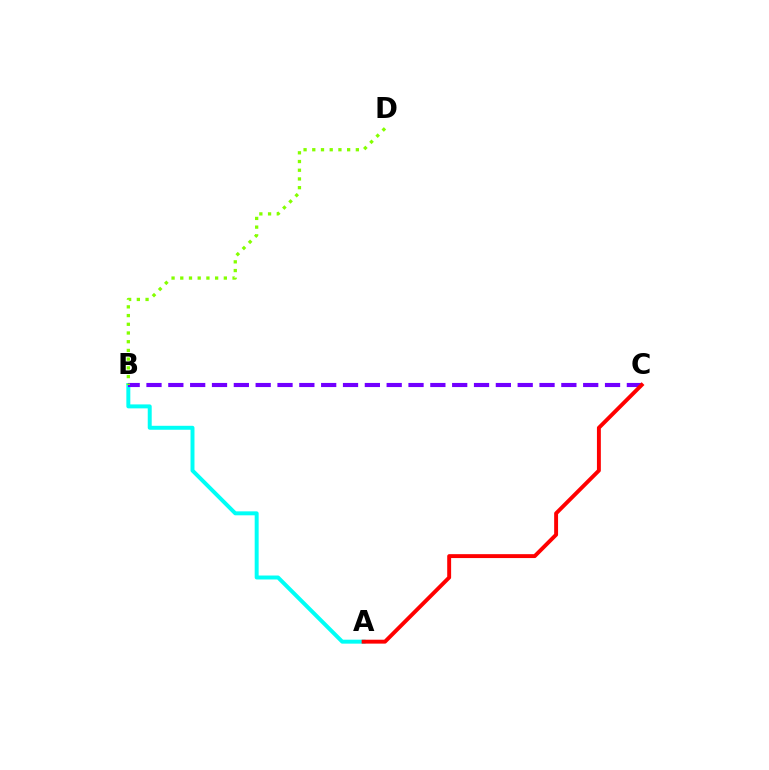{('A', 'B'): [{'color': '#00fff6', 'line_style': 'solid', 'thickness': 2.85}], ('B', 'C'): [{'color': '#7200ff', 'line_style': 'dashed', 'thickness': 2.97}], ('B', 'D'): [{'color': '#84ff00', 'line_style': 'dotted', 'thickness': 2.37}], ('A', 'C'): [{'color': '#ff0000', 'line_style': 'solid', 'thickness': 2.81}]}